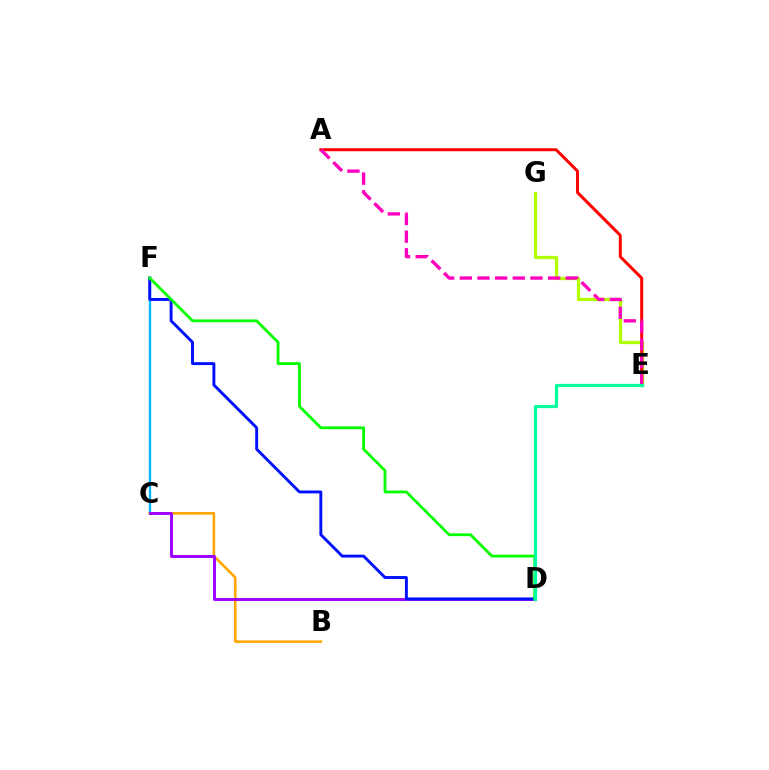{('C', 'F'): [{'color': '#00b5ff', 'line_style': 'solid', 'thickness': 1.67}], ('E', 'G'): [{'color': '#b3ff00', 'line_style': 'solid', 'thickness': 2.36}], ('A', 'E'): [{'color': '#ff0000', 'line_style': 'solid', 'thickness': 2.15}, {'color': '#ff00bd', 'line_style': 'dashed', 'thickness': 2.4}], ('B', 'C'): [{'color': '#ffa500', 'line_style': 'solid', 'thickness': 1.86}], ('C', 'D'): [{'color': '#9b00ff', 'line_style': 'solid', 'thickness': 2.1}], ('D', 'F'): [{'color': '#0010ff', 'line_style': 'solid', 'thickness': 2.09}, {'color': '#08ff00', 'line_style': 'solid', 'thickness': 2.02}], ('D', 'E'): [{'color': '#00ff9d', 'line_style': 'solid', 'thickness': 2.33}]}